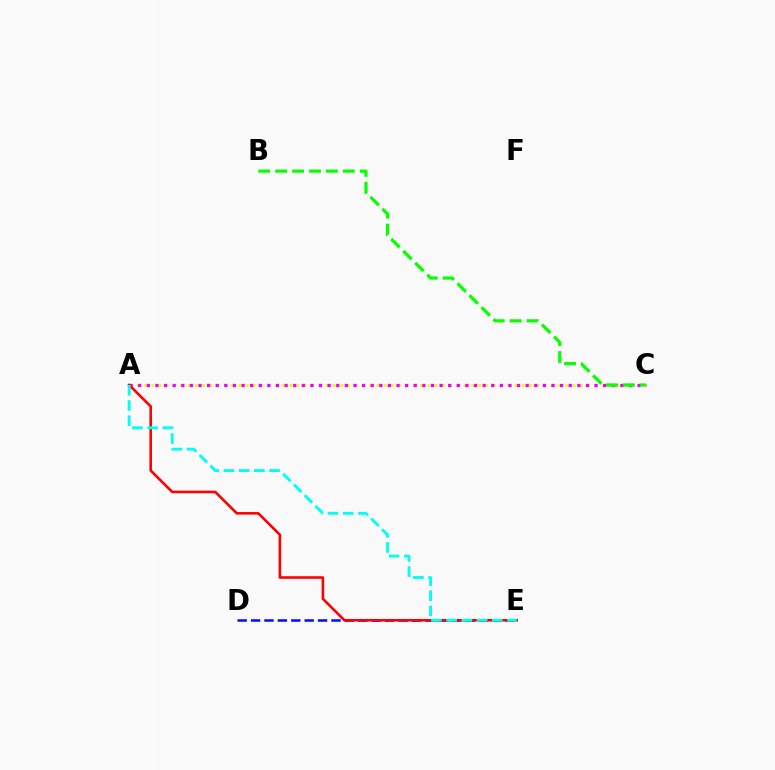{('A', 'C'): [{'color': '#fcf500', 'line_style': 'dotted', 'thickness': 1.97}, {'color': '#ee00ff', 'line_style': 'dotted', 'thickness': 2.34}], ('D', 'E'): [{'color': '#0010ff', 'line_style': 'dashed', 'thickness': 1.82}], ('B', 'C'): [{'color': '#08ff00', 'line_style': 'dashed', 'thickness': 2.3}], ('A', 'E'): [{'color': '#ff0000', 'line_style': 'solid', 'thickness': 1.87}, {'color': '#00fff6', 'line_style': 'dashed', 'thickness': 2.07}]}